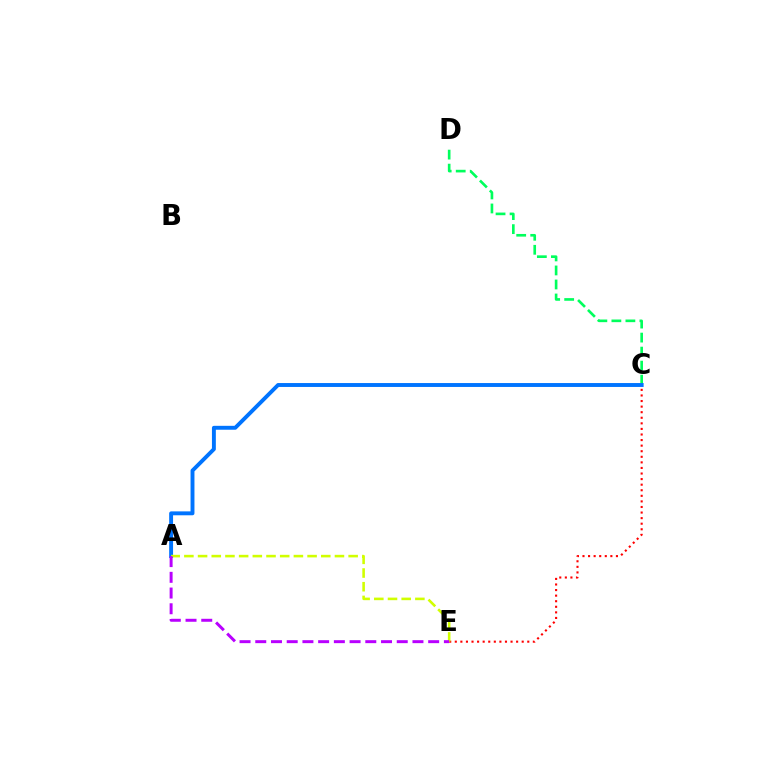{('C', 'E'): [{'color': '#ff0000', 'line_style': 'dotted', 'thickness': 1.51}], ('C', 'D'): [{'color': '#00ff5c', 'line_style': 'dashed', 'thickness': 1.9}], ('A', 'C'): [{'color': '#0074ff', 'line_style': 'solid', 'thickness': 2.81}], ('A', 'E'): [{'color': '#d1ff00', 'line_style': 'dashed', 'thickness': 1.86}, {'color': '#b900ff', 'line_style': 'dashed', 'thickness': 2.14}]}